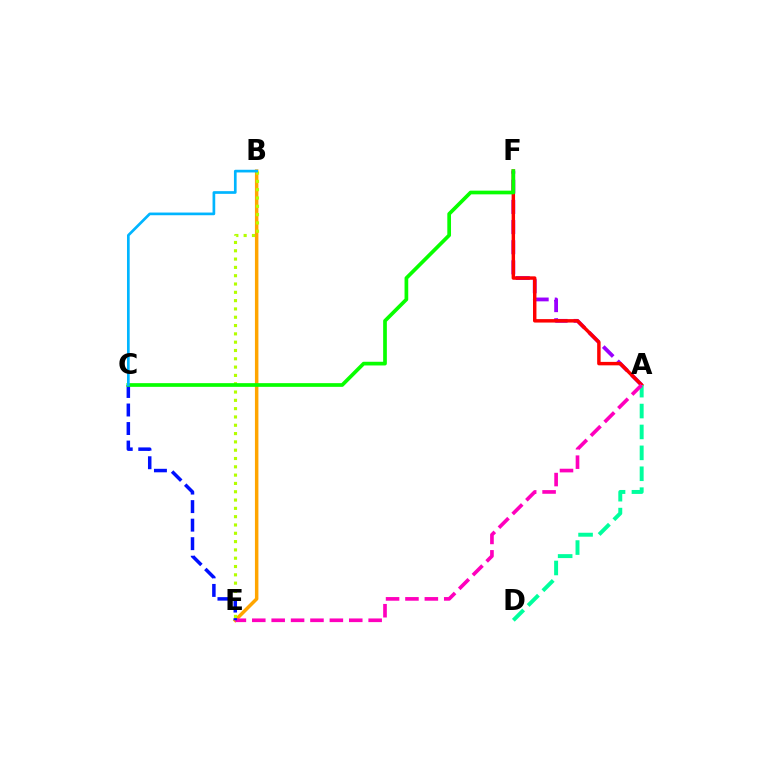{('A', 'F'): [{'color': '#9b00ff', 'line_style': 'dashed', 'thickness': 2.74}, {'color': '#ff0000', 'line_style': 'solid', 'thickness': 2.48}], ('B', 'E'): [{'color': '#ffa500', 'line_style': 'solid', 'thickness': 2.5}, {'color': '#b3ff00', 'line_style': 'dotted', 'thickness': 2.26}], ('A', 'D'): [{'color': '#00ff9d', 'line_style': 'dashed', 'thickness': 2.84}], ('A', 'E'): [{'color': '#ff00bd', 'line_style': 'dashed', 'thickness': 2.63}], ('C', 'E'): [{'color': '#0010ff', 'line_style': 'dashed', 'thickness': 2.52}], ('C', 'F'): [{'color': '#08ff00', 'line_style': 'solid', 'thickness': 2.66}], ('B', 'C'): [{'color': '#00b5ff', 'line_style': 'solid', 'thickness': 1.93}]}